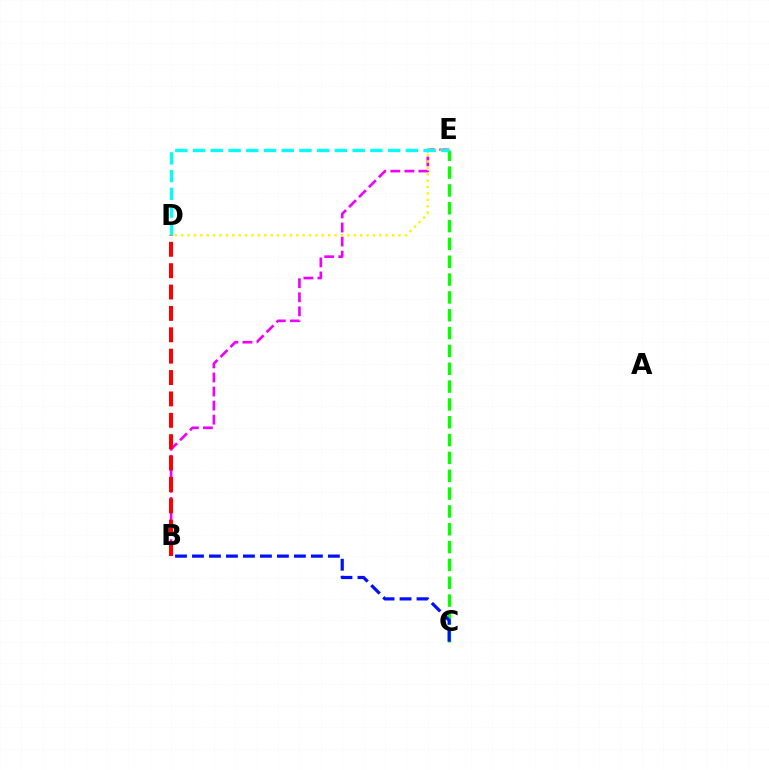{('B', 'E'): [{'color': '#ee00ff', 'line_style': 'dashed', 'thickness': 1.91}], ('D', 'E'): [{'color': '#fcf500', 'line_style': 'dotted', 'thickness': 1.74}, {'color': '#00fff6', 'line_style': 'dashed', 'thickness': 2.41}], ('C', 'E'): [{'color': '#08ff00', 'line_style': 'dashed', 'thickness': 2.42}], ('B', 'D'): [{'color': '#ff0000', 'line_style': 'dashed', 'thickness': 2.9}], ('B', 'C'): [{'color': '#0010ff', 'line_style': 'dashed', 'thickness': 2.31}]}